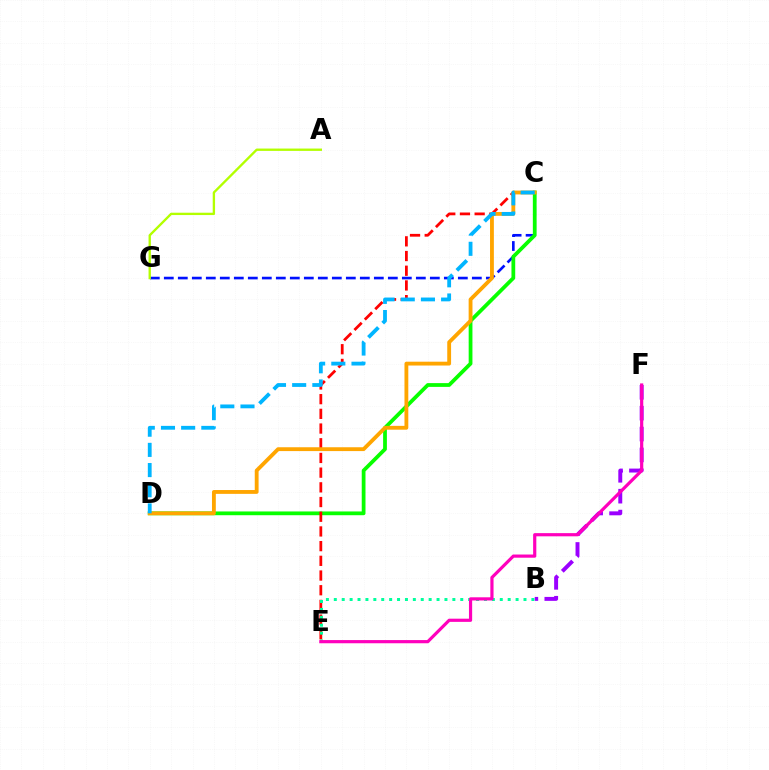{('C', 'G'): [{'color': '#0010ff', 'line_style': 'dashed', 'thickness': 1.9}], ('B', 'F'): [{'color': '#9b00ff', 'line_style': 'dashed', 'thickness': 2.84}], ('C', 'D'): [{'color': '#08ff00', 'line_style': 'solid', 'thickness': 2.71}, {'color': '#ffa500', 'line_style': 'solid', 'thickness': 2.76}, {'color': '#00b5ff', 'line_style': 'dashed', 'thickness': 2.74}], ('C', 'E'): [{'color': '#ff0000', 'line_style': 'dashed', 'thickness': 2.0}], ('B', 'E'): [{'color': '#00ff9d', 'line_style': 'dotted', 'thickness': 2.15}], ('A', 'G'): [{'color': '#b3ff00', 'line_style': 'solid', 'thickness': 1.69}], ('E', 'F'): [{'color': '#ff00bd', 'line_style': 'solid', 'thickness': 2.29}]}